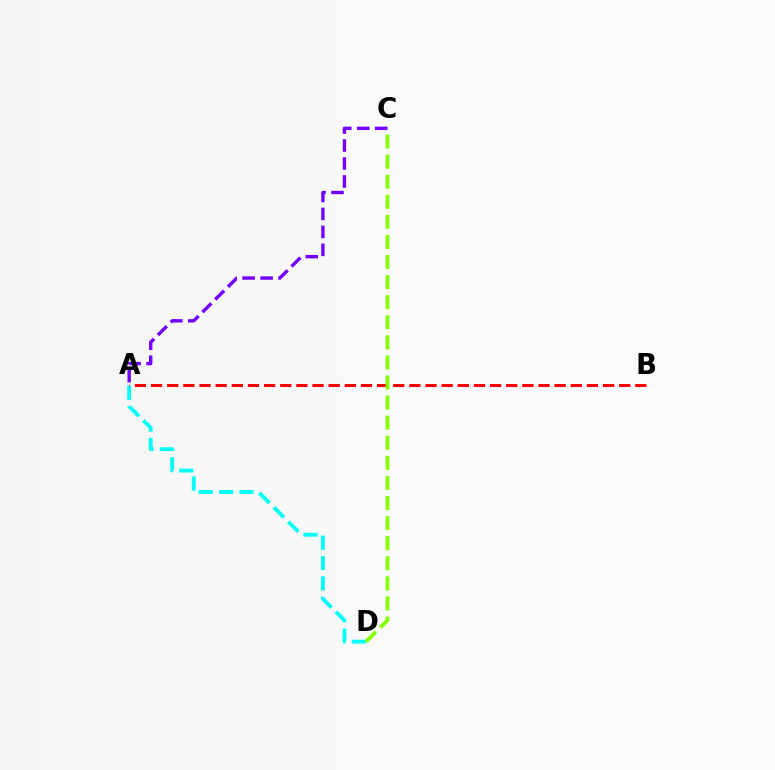{('A', 'C'): [{'color': '#7200ff', 'line_style': 'dashed', 'thickness': 2.44}], ('A', 'D'): [{'color': '#00fff6', 'line_style': 'dashed', 'thickness': 2.77}], ('A', 'B'): [{'color': '#ff0000', 'line_style': 'dashed', 'thickness': 2.19}], ('C', 'D'): [{'color': '#84ff00', 'line_style': 'dashed', 'thickness': 2.73}]}